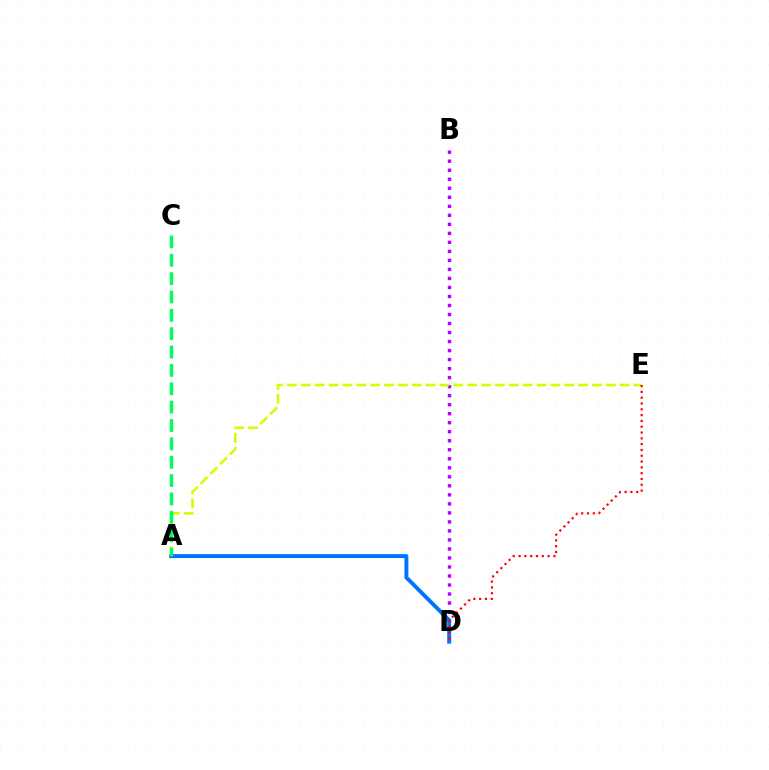{('B', 'D'): [{'color': '#b900ff', 'line_style': 'dotted', 'thickness': 2.45}], ('A', 'D'): [{'color': '#0074ff', 'line_style': 'solid', 'thickness': 2.83}], ('A', 'E'): [{'color': '#d1ff00', 'line_style': 'dashed', 'thickness': 1.88}], ('D', 'E'): [{'color': '#ff0000', 'line_style': 'dotted', 'thickness': 1.58}], ('A', 'C'): [{'color': '#00ff5c', 'line_style': 'dashed', 'thickness': 2.49}]}